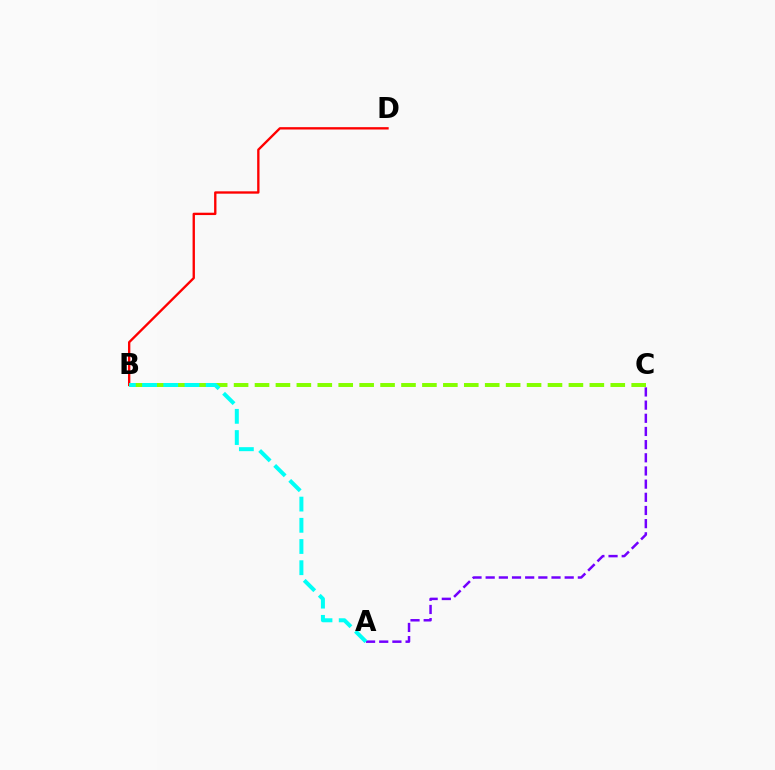{('A', 'C'): [{'color': '#7200ff', 'line_style': 'dashed', 'thickness': 1.79}], ('B', 'D'): [{'color': '#ff0000', 'line_style': 'solid', 'thickness': 1.69}], ('B', 'C'): [{'color': '#84ff00', 'line_style': 'dashed', 'thickness': 2.84}], ('A', 'B'): [{'color': '#00fff6', 'line_style': 'dashed', 'thickness': 2.88}]}